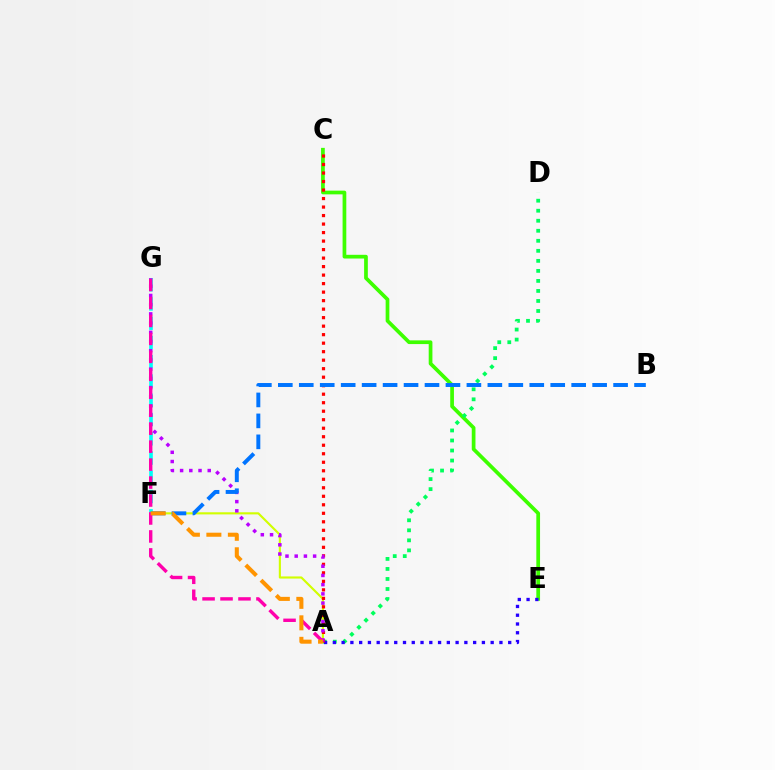{('C', 'E'): [{'color': '#3dff00', 'line_style': 'solid', 'thickness': 2.67}], ('F', 'G'): [{'color': '#00fff6', 'line_style': 'dashed', 'thickness': 2.62}], ('A', 'D'): [{'color': '#00ff5c', 'line_style': 'dotted', 'thickness': 2.72}], ('A', 'E'): [{'color': '#2500ff', 'line_style': 'dotted', 'thickness': 2.38}], ('A', 'F'): [{'color': '#d1ff00', 'line_style': 'solid', 'thickness': 1.53}, {'color': '#ff9400', 'line_style': 'dashed', 'thickness': 2.92}], ('A', 'C'): [{'color': '#ff0000', 'line_style': 'dotted', 'thickness': 2.31}], ('A', 'G'): [{'color': '#b900ff', 'line_style': 'dotted', 'thickness': 2.5}, {'color': '#ff00ac', 'line_style': 'dashed', 'thickness': 2.44}], ('B', 'F'): [{'color': '#0074ff', 'line_style': 'dashed', 'thickness': 2.85}]}